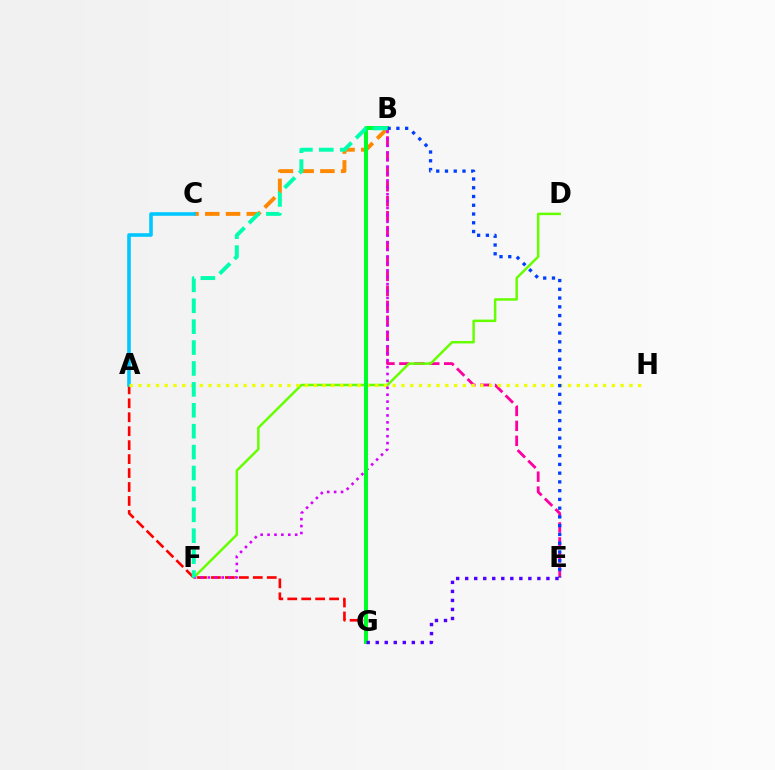{('B', 'C'): [{'color': '#ff8800', 'line_style': 'dashed', 'thickness': 2.82}], ('B', 'E'): [{'color': '#ff00a0', 'line_style': 'dashed', 'thickness': 2.03}, {'color': '#003fff', 'line_style': 'dotted', 'thickness': 2.38}], ('D', 'F'): [{'color': '#66ff00', 'line_style': 'solid', 'thickness': 1.79}], ('A', 'G'): [{'color': '#ff0000', 'line_style': 'dashed', 'thickness': 1.9}], ('A', 'C'): [{'color': '#00c7ff', 'line_style': 'solid', 'thickness': 2.58}], ('A', 'H'): [{'color': '#eeff00', 'line_style': 'dotted', 'thickness': 2.38}], ('B', 'F'): [{'color': '#d600ff', 'line_style': 'dotted', 'thickness': 1.88}, {'color': '#00ffaf', 'line_style': 'dashed', 'thickness': 2.84}], ('B', 'G'): [{'color': '#00ff27', 'line_style': 'solid', 'thickness': 2.88}], ('E', 'G'): [{'color': '#4f00ff', 'line_style': 'dotted', 'thickness': 2.45}]}